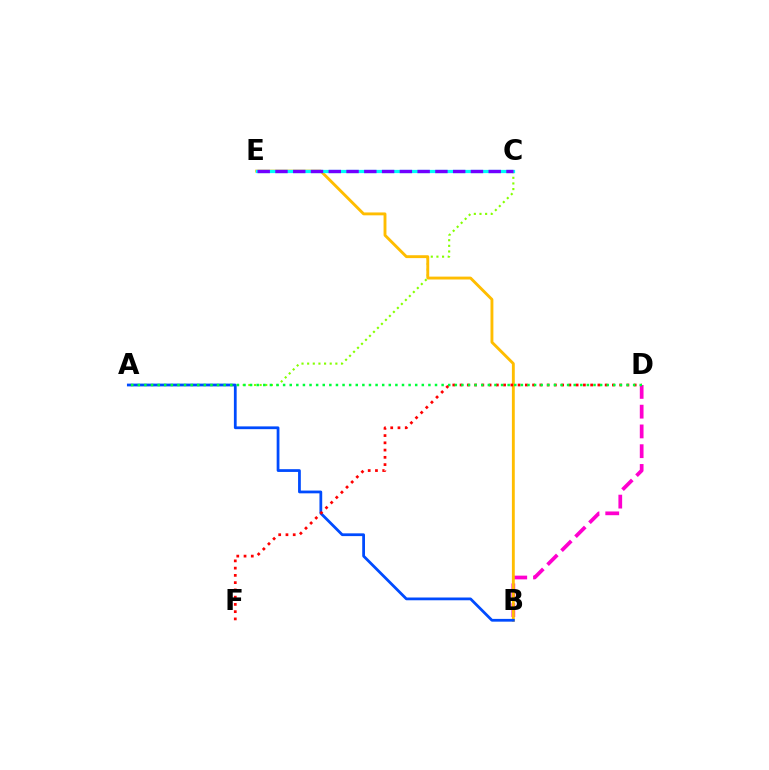{('A', 'C'): [{'color': '#84ff00', 'line_style': 'dotted', 'thickness': 1.53}], ('B', 'D'): [{'color': '#ff00cf', 'line_style': 'dashed', 'thickness': 2.68}], ('B', 'E'): [{'color': '#ffbd00', 'line_style': 'solid', 'thickness': 2.07}], ('C', 'E'): [{'color': '#00fff6', 'line_style': 'solid', 'thickness': 2.32}, {'color': '#7200ff', 'line_style': 'dashed', 'thickness': 2.41}], ('A', 'B'): [{'color': '#004bff', 'line_style': 'solid', 'thickness': 1.99}], ('D', 'F'): [{'color': '#ff0000', 'line_style': 'dotted', 'thickness': 1.97}], ('A', 'D'): [{'color': '#00ff39', 'line_style': 'dotted', 'thickness': 1.79}]}